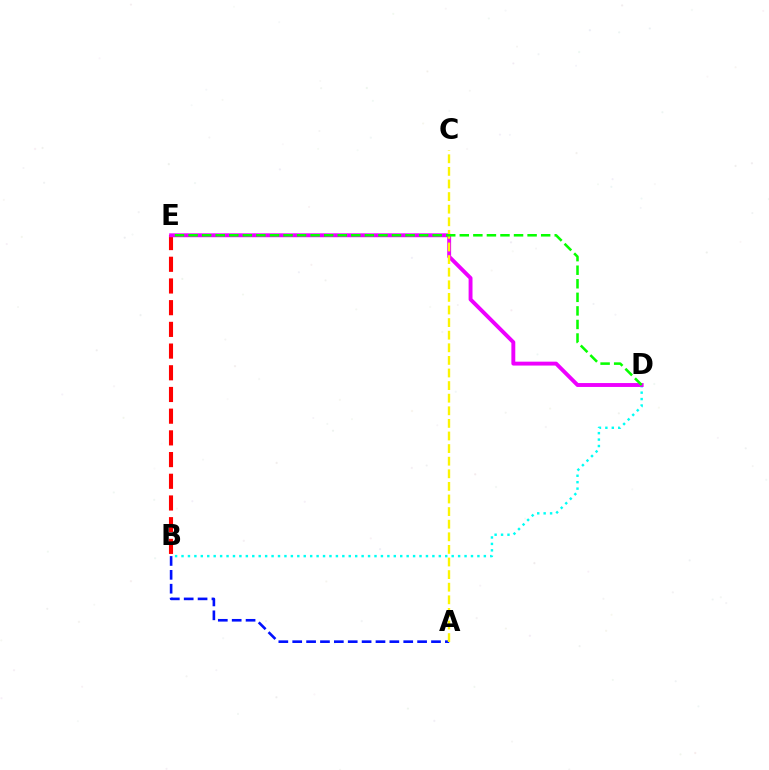{('B', 'E'): [{'color': '#ff0000', 'line_style': 'dashed', 'thickness': 2.95}], ('A', 'B'): [{'color': '#0010ff', 'line_style': 'dashed', 'thickness': 1.89}], ('B', 'D'): [{'color': '#00fff6', 'line_style': 'dotted', 'thickness': 1.75}], ('D', 'E'): [{'color': '#ee00ff', 'line_style': 'solid', 'thickness': 2.81}, {'color': '#08ff00', 'line_style': 'dashed', 'thickness': 1.84}], ('A', 'C'): [{'color': '#fcf500', 'line_style': 'dashed', 'thickness': 1.71}]}